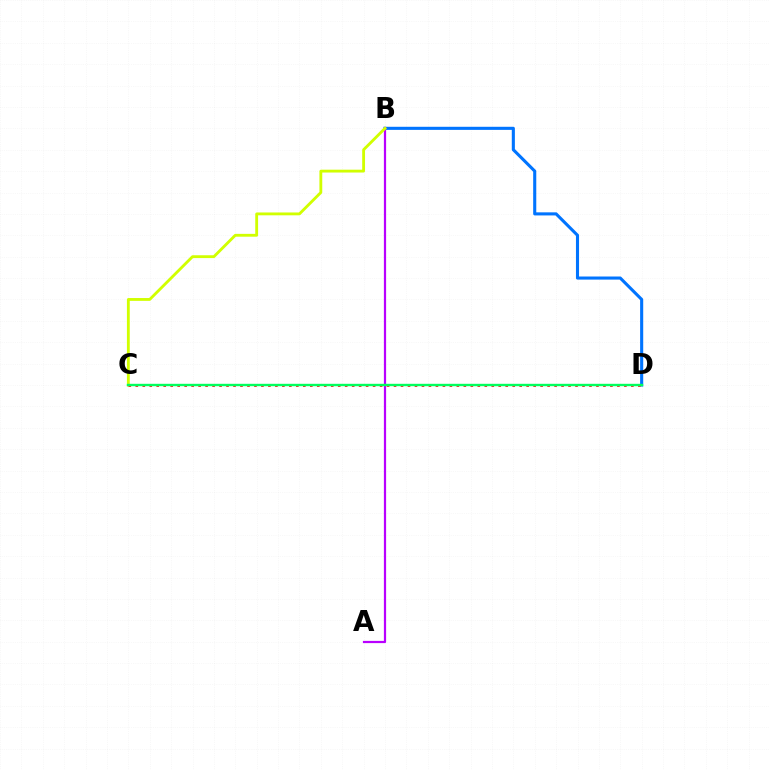{('B', 'D'): [{'color': '#0074ff', 'line_style': 'solid', 'thickness': 2.22}], ('A', 'B'): [{'color': '#b900ff', 'line_style': 'solid', 'thickness': 1.6}], ('B', 'C'): [{'color': '#d1ff00', 'line_style': 'solid', 'thickness': 2.04}], ('C', 'D'): [{'color': '#ff0000', 'line_style': 'dotted', 'thickness': 1.9}, {'color': '#00ff5c', 'line_style': 'solid', 'thickness': 1.72}]}